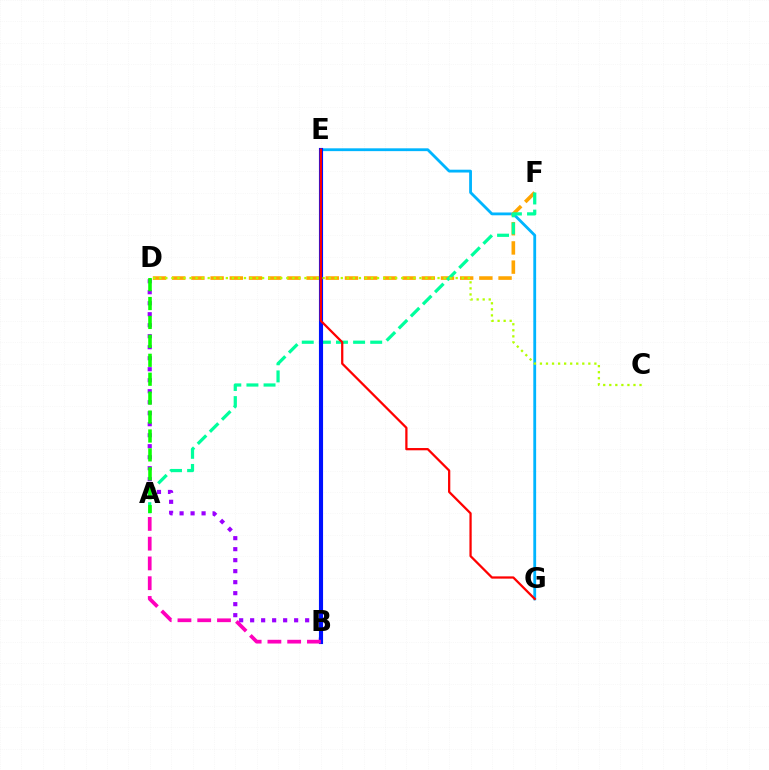{('E', 'G'): [{'color': '#00b5ff', 'line_style': 'solid', 'thickness': 2.03}, {'color': '#ff0000', 'line_style': 'solid', 'thickness': 1.63}], ('D', 'F'): [{'color': '#ffa500', 'line_style': 'dashed', 'thickness': 2.61}], ('B', 'D'): [{'color': '#9b00ff', 'line_style': 'dotted', 'thickness': 2.99}], ('A', 'F'): [{'color': '#00ff9d', 'line_style': 'dashed', 'thickness': 2.33}], ('B', 'E'): [{'color': '#0010ff', 'line_style': 'solid', 'thickness': 2.96}], ('C', 'D'): [{'color': '#b3ff00', 'line_style': 'dotted', 'thickness': 1.64}], ('A', 'D'): [{'color': '#08ff00', 'line_style': 'dashed', 'thickness': 2.57}], ('A', 'B'): [{'color': '#ff00bd', 'line_style': 'dashed', 'thickness': 2.68}]}